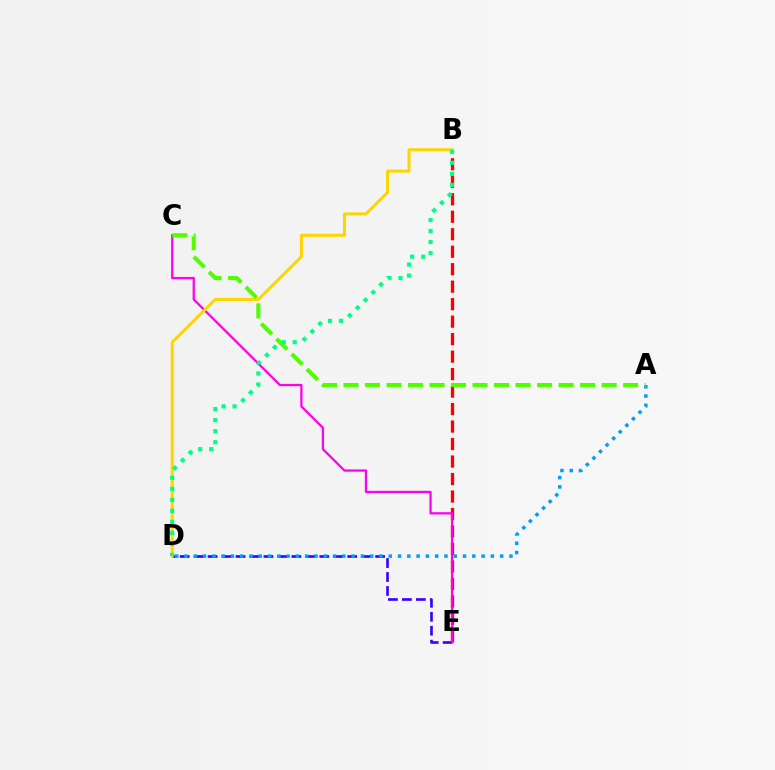{('B', 'E'): [{'color': '#ff0000', 'line_style': 'dashed', 'thickness': 2.38}], ('D', 'E'): [{'color': '#3700ff', 'line_style': 'dashed', 'thickness': 1.9}], ('C', 'E'): [{'color': '#ff00ed', 'line_style': 'solid', 'thickness': 1.63}], ('A', 'D'): [{'color': '#009eff', 'line_style': 'dotted', 'thickness': 2.52}], ('B', 'D'): [{'color': '#ffd500', 'line_style': 'solid', 'thickness': 2.18}, {'color': '#00ff86', 'line_style': 'dotted', 'thickness': 2.99}], ('A', 'C'): [{'color': '#4fff00', 'line_style': 'dashed', 'thickness': 2.92}]}